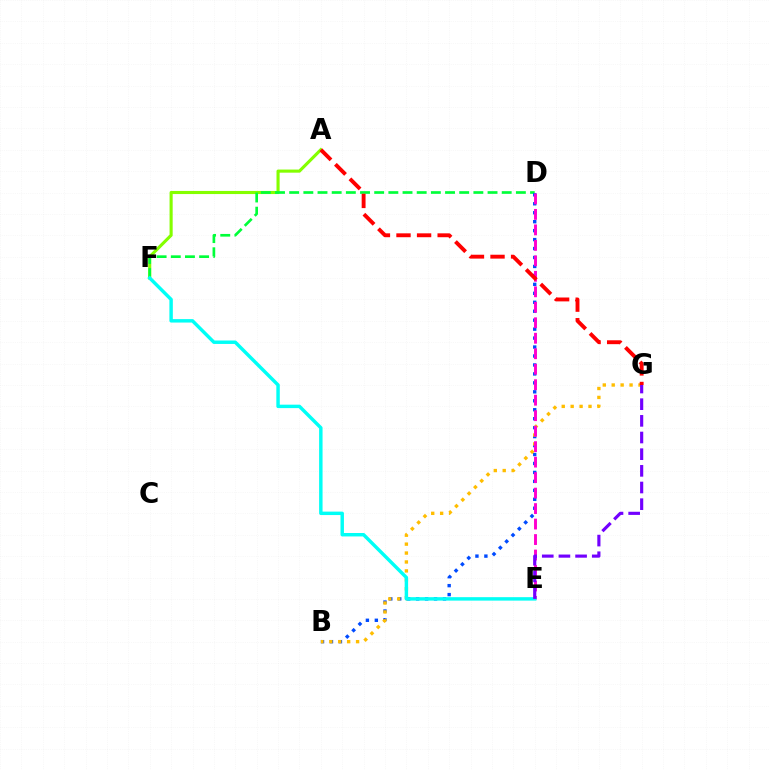{('A', 'F'): [{'color': '#84ff00', 'line_style': 'solid', 'thickness': 2.24}], ('D', 'F'): [{'color': '#00ff39', 'line_style': 'dashed', 'thickness': 1.92}], ('B', 'D'): [{'color': '#004bff', 'line_style': 'dotted', 'thickness': 2.43}], ('B', 'G'): [{'color': '#ffbd00', 'line_style': 'dotted', 'thickness': 2.42}], ('D', 'E'): [{'color': '#ff00cf', 'line_style': 'dashed', 'thickness': 2.1}], ('E', 'F'): [{'color': '#00fff6', 'line_style': 'solid', 'thickness': 2.48}], ('A', 'G'): [{'color': '#ff0000', 'line_style': 'dashed', 'thickness': 2.8}], ('E', 'G'): [{'color': '#7200ff', 'line_style': 'dashed', 'thickness': 2.26}]}